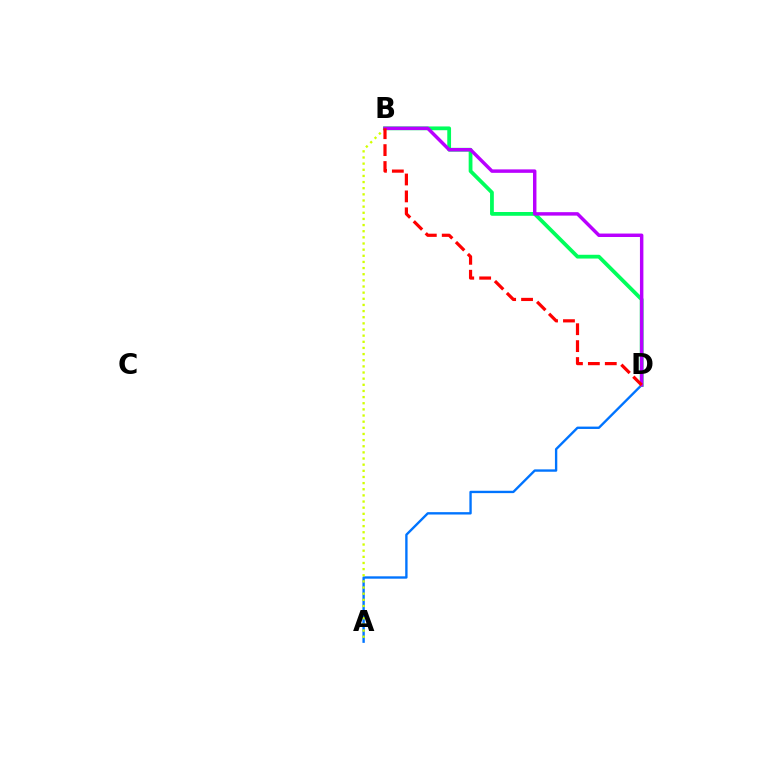{('A', 'D'): [{'color': '#0074ff', 'line_style': 'solid', 'thickness': 1.7}], ('A', 'B'): [{'color': '#d1ff00', 'line_style': 'dotted', 'thickness': 1.67}], ('B', 'D'): [{'color': '#00ff5c', 'line_style': 'solid', 'thickness': 2.72}, {'color': '#b900ff', 'line_style': 'solid', 'thickness': 2.48}, {'color': '#ff0000', 'line_style': 'dashed', 'thickness': 2.3}]}